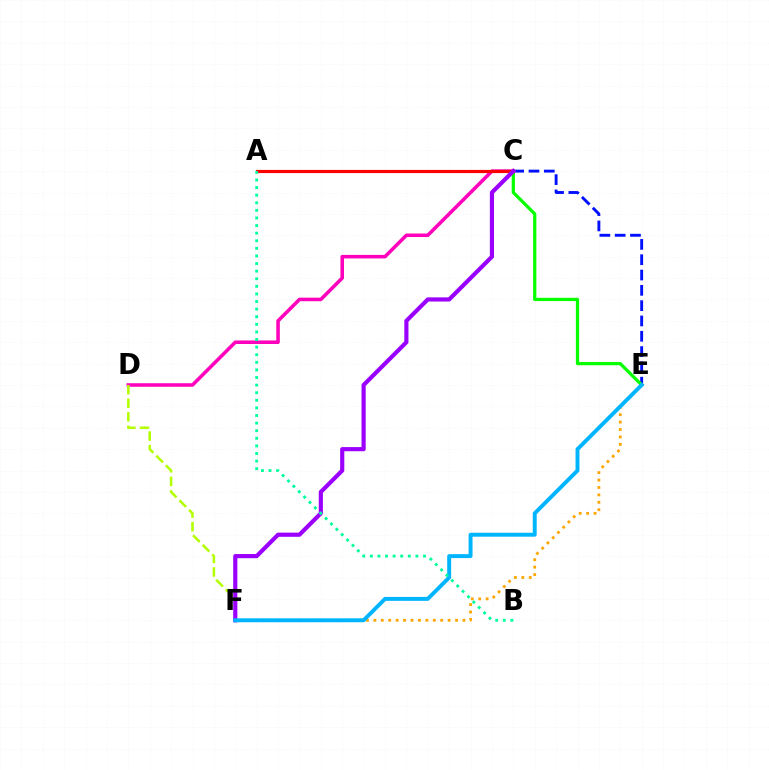{('C', 'E'): [{'color': '#0010ff', 'line_style': 'dashed', 'thickness': 2.08}, {'color': '#08ff00', 'line_style': 'solid', 'thickness': 2.34}], ('E', 'F'): [{'color': '#ffa500', 'line_style': 'dotted', 'thickness': 2.02}, {'color': '#00b5ff', 'line_style': 'solid', 'thickness': 2.83}], ('C', 'D'): [{'color': '#ff00bd', 'line_style': 'solid', 'thickness': 2.55}], ('A', 'C'): [{'color': '#ff0000', 'line_style': 'solid', 'thickness': 2.28}], ('D', 'F'): [{'color': '#b3ff00', 'line_style': 'dashed', 'thickness': 1.84}], ('C', 'F'): [{'color': '#9b00ff', 'line_style': 'solid', 'thickness': 2.99}], ('A', 'B'): [{'color': '#00ff9d', 'line_style': 'dotted', 'thickness': 2.06}]}